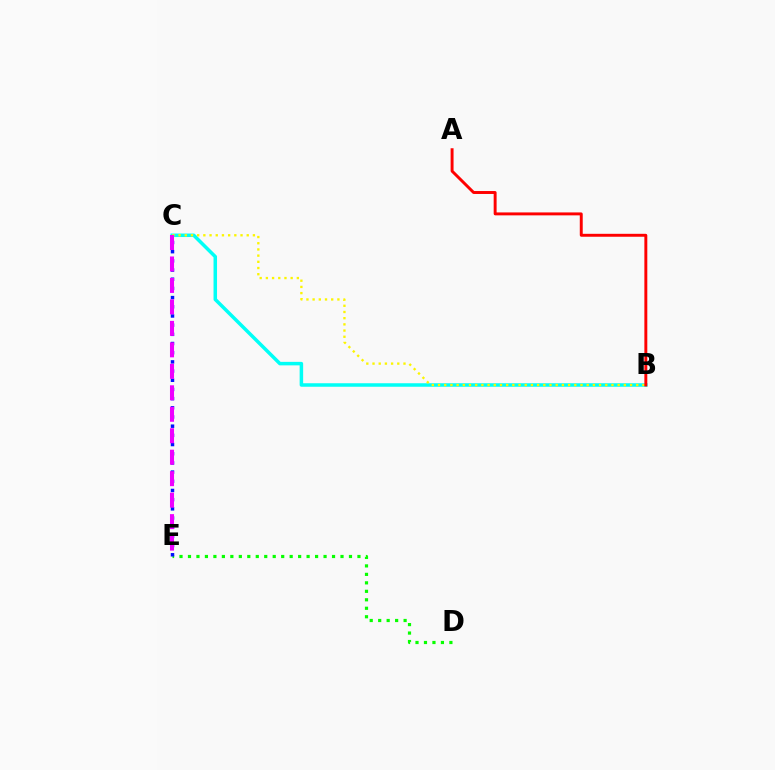{('B', 'C'): [{'color': '#00fff6', 'line_style': 'solid', 'thickness': 2.52}, {'color': '#fcf500', 'line_style': 'dotted', 'thickness': 1.68}], ('D', 'E'): [{'color': '#08ff00', 'line_style': 'dotted', 'thickness': 2.3}], ('A', 'B'): [{'color': '#ff0000', 'line_style': 'solid', 'thickness': 2.11}], ('C', 'E'): [{'color': '#0010ff', 'line_style': 'dotted', 'thickness': 2.5}, {'color': '#ee00ff', 'line_style': 'dashed', 'thickness': 2.92}]}